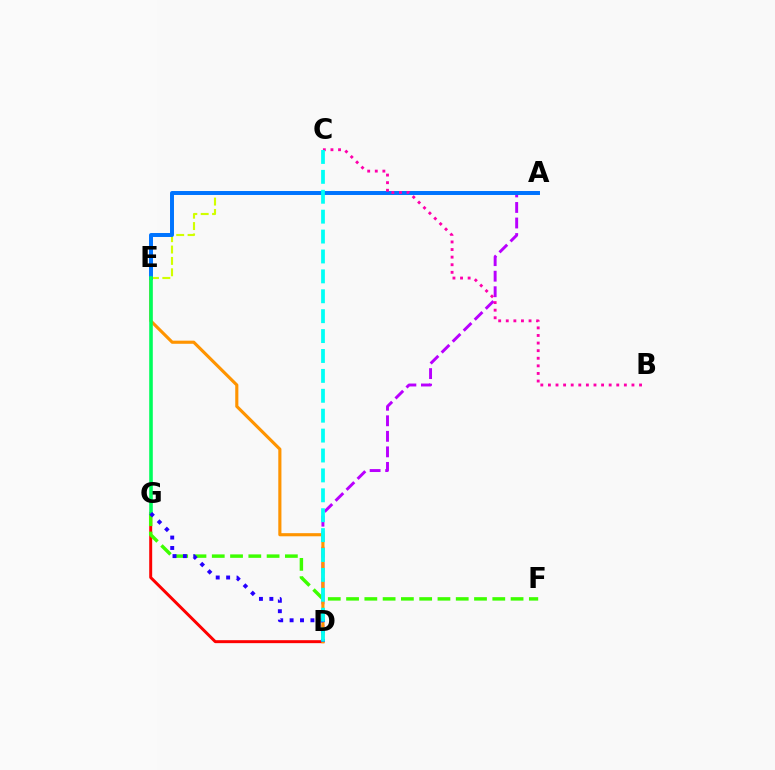{('D', 'G'): [{'color': '#ff0000', 'line_style': 'solid', 'thickness': 2.13}, {'color': '#2500ff', 'line_style': 'dotted', 'thickness': 2.83}], ('F', 'G'): [{'color': '#3dff00', 'line_style': 'dashed', 'thickness': 2.48}], ('A', 'D'): [{'color': '#b900ff', 'line_style': 'dashed', 'thickness': 2.11}], ('D', 'E'): [{'color': '#ff9400', 'line_style': 'solid', 'thickness': 2.25}], ('A', 'E'): [{'color': '#d1ff00', 'line_style': 'dashed', 'thickness': 1.54}, {'color': '#0074ff', 'line_style': 'solid', 'thickness': 2.85}], ('B', 'C'): [{'color': '#ff00ac', 'line_style': 'dotted', 'thickness': 2.06}], ('E', 'G'): [{'color': '#00ff5c', 'line_style': 'solid', 'thickness': 2.58}], ('C', 'D'): [{'color': '#00fff6', 'line_style': 'dashed', 'thickness': 2.7}]}